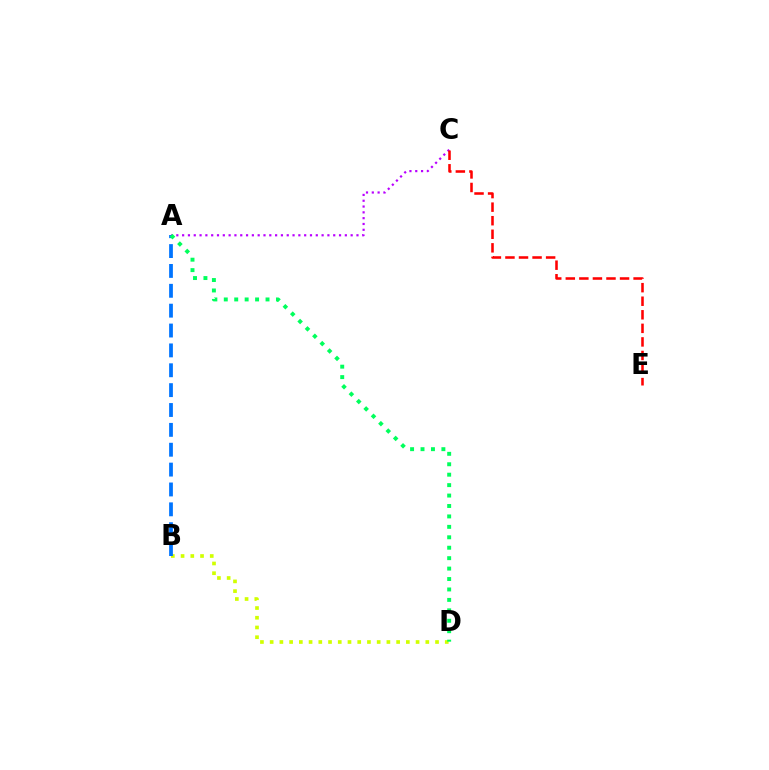{('B', 'D'): [{'color': '#d1ff00', 'line_style': 'dotted', 'thickness': 2.64}], ('A', 'C'): [{'color': '#b900ff', 'line_style': 'dotted', 'thickness': 1.58}], ('A', 'B'): [{'color': '#0074ff', 'line_style': 'dashed', 'thickness': 2.7}], ('A', 'D'): [{'color': '#00ff5c', 'line_style': 'dotted', 'thickness': 2.83}], ('C', 'E'): [{'color': '#ff0000', 'line_style': 'dashed', 'thickness': 1.84}]}